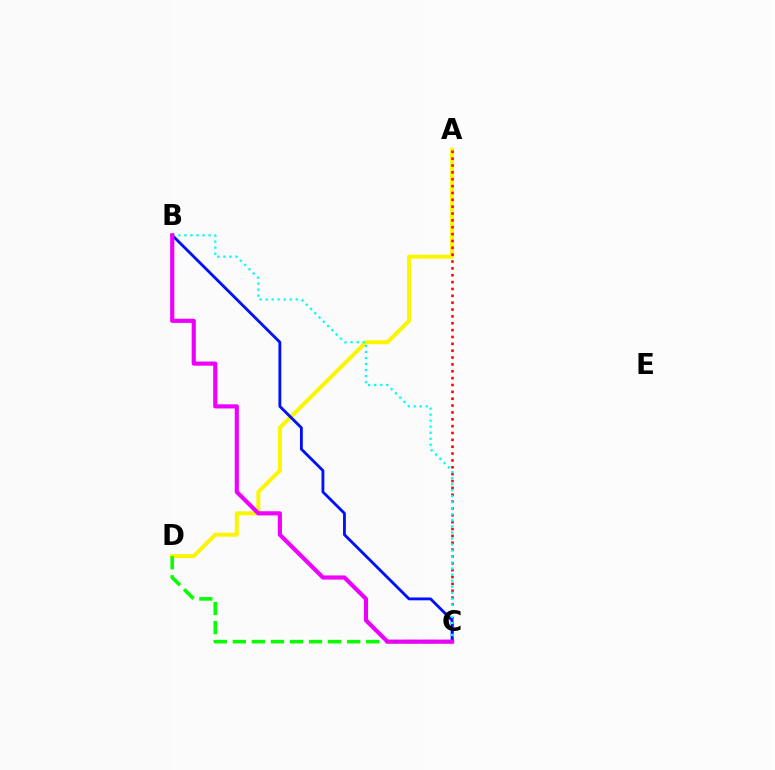{('A', 'D'): [{'color': '#fcf500', 'line_style': 'solid', 'thickness': 2.86}], ('C', 'D'): [{'color': '#08ff00', 'line_style': 'dashed', 'thickness': 2.59}], ('A', 'C'): [{'color': '#ff0000', 'line_style': 'dotted', 'thickness': 1.86}], ('B', 'C'): [{'color': '#0010ff', 'line_style': 'solid', 'thickness': 2.04}, {'color': '#00fff6', 'line_style': 'dotted', 'thickness': 1.64}, {'color': '#ee00ff', 'line_style': 'solid', 'thickness': 2.99}]}